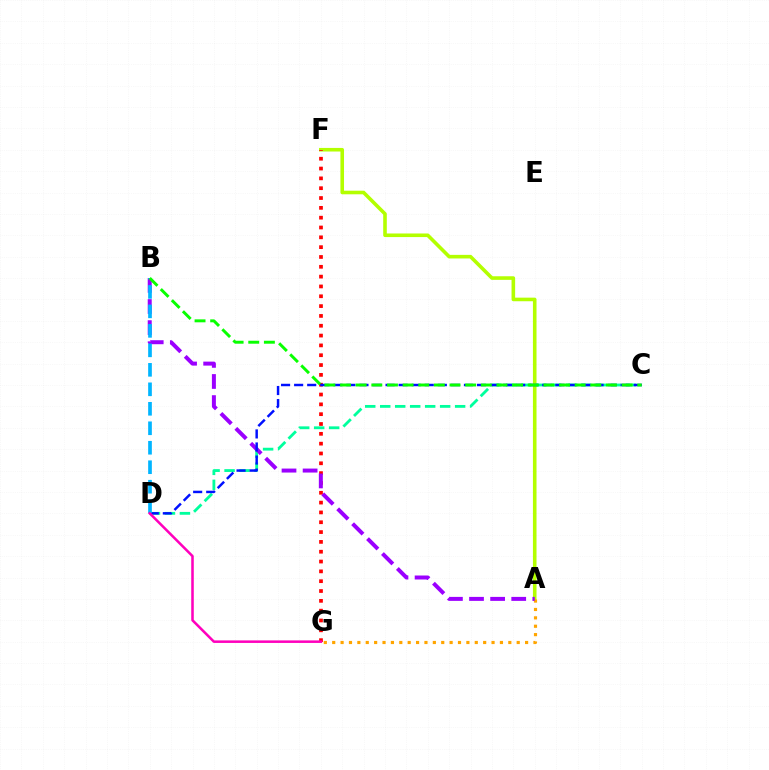{('A', 'F'): [{'color': '#b3ff00', 'line_style': 'solid', 'thickness': 2.59}], ('A', 'G'): [{'color': '#ffa500', 'line_style': 'dotted', 'thickness': 2.28}], ('C', 'D'): [{'color': '#00ff9d', 'line_style': 'dashed', 'thickness': 2.04}, {'color': '#0010ff', 'line_style': 'dashed', 'thickness': 1.77}], ('F', 'G'): [{'color': '#ff0000', 'line_style': 'dotted', 'thickness': 2.67}], ('A', 'B'): [{'color': '#9b00ff', 'line_style': 'dashed', 'thickness': 2.87}], ('B', 'D'): [{'color': '#00b5ff', 'line_style': 'dashed', 'thickness': 2.65}], ('B', 'C'): [{'color': '#08ff00', 'line_style': 'dashed', 'thickness': 2.13}], ('D', 'G'): [{'color': '#ff00bd', 'line_style': 'solid', 'thickness': 1.83}]}